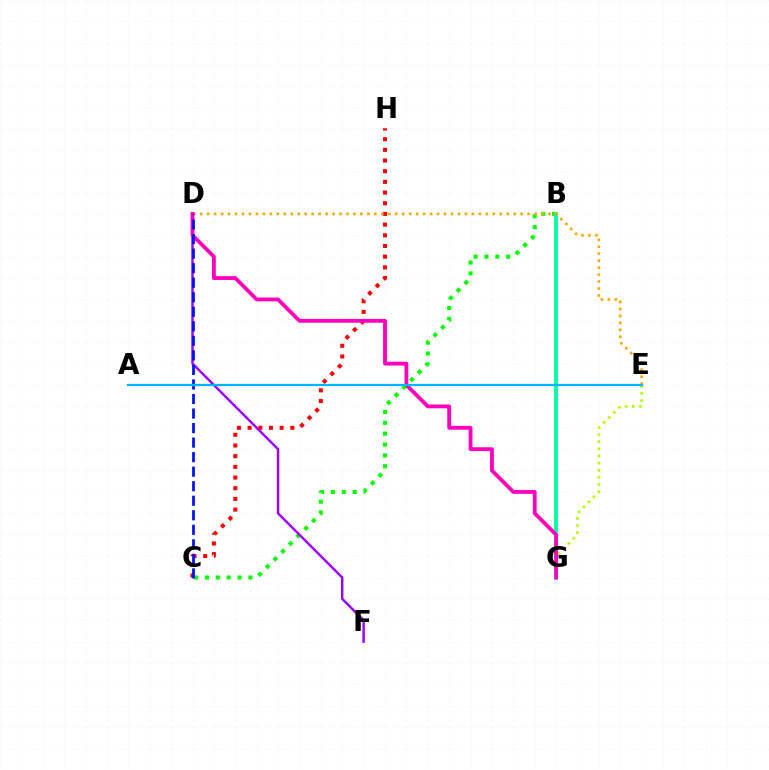{('E', 'G'): [{'color': '#b3ff00', 'line_style': 'dotted', 'thickness': 1.94}], ('B', 'C'): [{'color': '#08ff00', 'line_style': 'dotted', 'thickness': 2.95}], ('C', 'H'): [{'color': '#ff0000', 'line_style': 'dotted', 'thickness': 2.9}], ('D', 'F'): [{'color': '#9b00ff', 'line_style': 'solid', 'thickness': 1.76}], ('B', 'G'): [{'color': '#00ff9d', 'line_style': 'solid', 'thickness': 2.7}], ('D', 'E'): [{'color': '#ffa500', 'line_style': 'dotted', 'thickness': 1.89}], ('D', 'G'): [{'color': '#ff00bd', 'line_style': 'solid', 'thickness': 2.75}], ('C', 'D'): [{'color': '#0010ff', 'line_style': 'dashed', 'thickness': 1.97}], ('A', 'E'): [{'color': '#00b5ff', 'line_style': 'solid', 'thickness': 1.62}]}